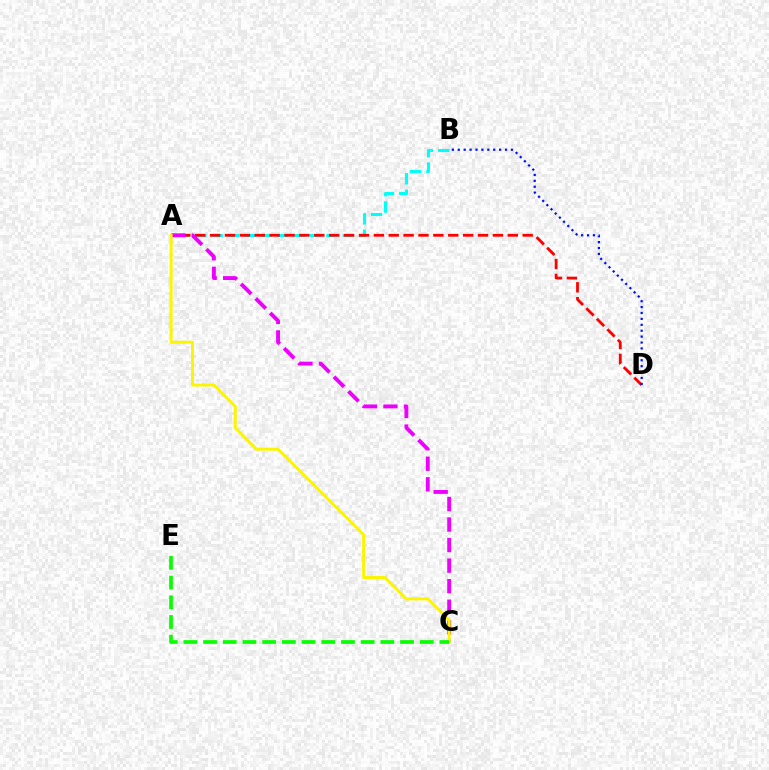{('A', 'B'): [{'color': '#00fff6', 'line_style': 'dashed', 'thickness': 2.23}], ('A', 'D'): [{'color': '#ff0000', 'line_style': 'dashed', 'thickness': 2.02}], ('B', 'D'): [{'color': '#0010ff', 'line_style': 'dotted', 'thickness': 1.6}], ('A', 'C'): [{'color': '#ee00ff', 'line_style': 'dashed', 'thickness': 2.79}, {'color': '#fcf500', 'line_style': 'solid', 'thickness': 2.13}], ('C', 'E'): [{'color': '#08ff00', 'line_style': 'dashed', 'thickness': 2.68}]}